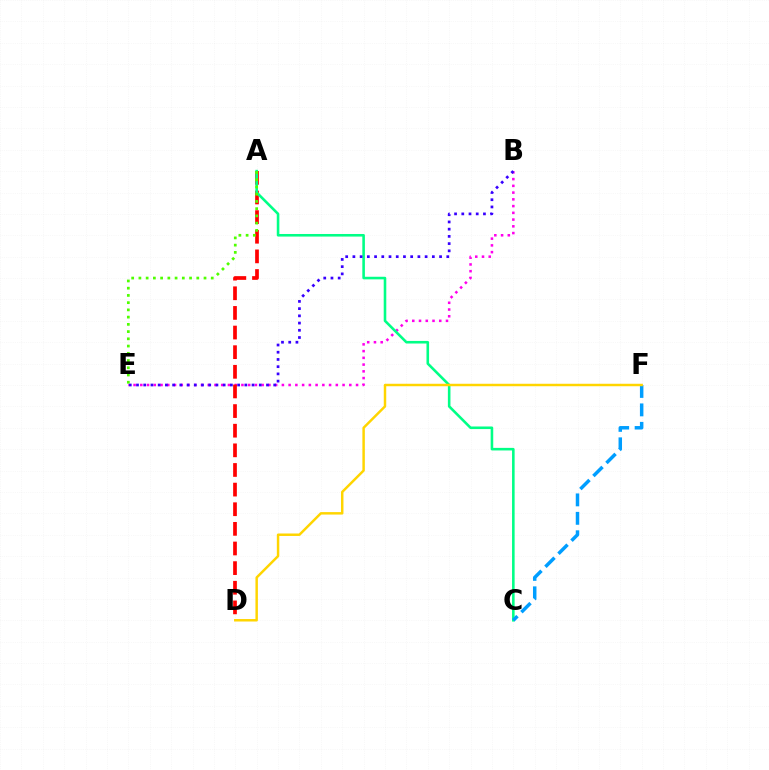{('B', 'E'): [{'color': '#ff00ed', 'line_style': 'dotted', 'thickness': 1.83}, {'color': '#3700ff', 'line_style': 'dotted', 'thickness': 1.96}], ('A', 'D'): [{'color': '#ff0000', 'line_style': 'dashed', 'thickness': 2.67}], ('A', 'C'): [{'color': '#00ff86', 'line_style': 'solid', 'thickness': 1.86}], ('C', 'F'): [{'color': '#009eff', 'line_style': 'dashed', 'thickness': 2.51}], ('A', 'E'): [{'color': '#4fff00', 'line_style': 'dotted', 'thickness': 1.97}], ('D', 'F'): [{'color': '#ffd500', 'line_style': 'solid', 'thickness': 1.78}]}